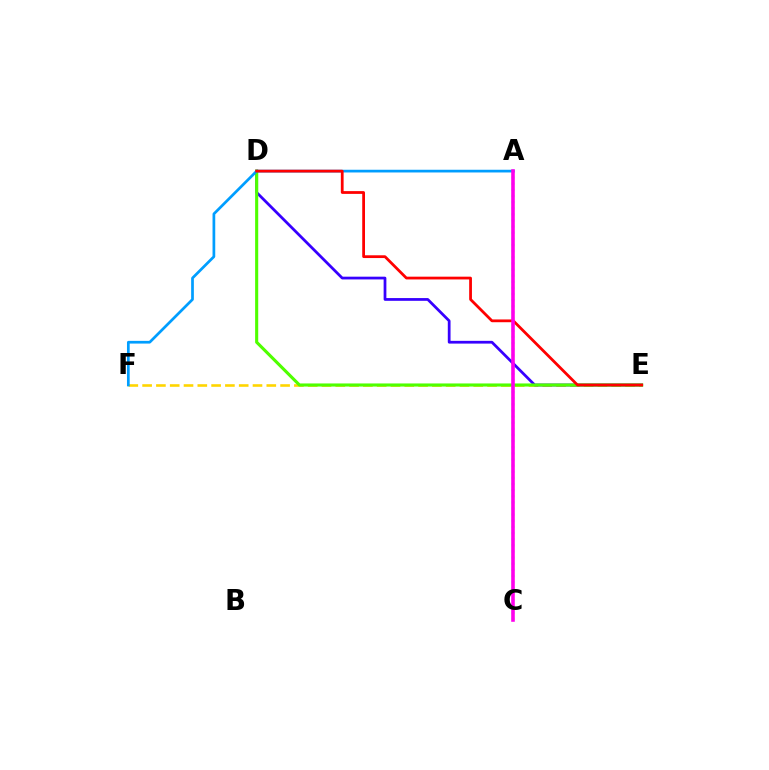{('E', 'F'): [{'color': '#ffd500', 'line_style': 'dashed', 'thickness': 1.87}], ('D', 'E'): [{'color': '#3700ff', 'line_style': 'solid', 'thickness': 1.98}, {'color': '#4fff00', 'line_style': 'solid', 'thickness': 2.23}, {'color': '#ff0000', 'line_style': 'solid', 'thickness': 1.99}], ('A', 'F'): [{'color': '#009eff', 'line_style': 'solid', 'thickness': 1.95}], ('A', 'C'): [{'color': '#00ff86', 'line_style': 'dotted', 'thickness': 1.67}, {'color': '#ff00ed', 'line_style': 'solid', 'thickness': 2.58}]}